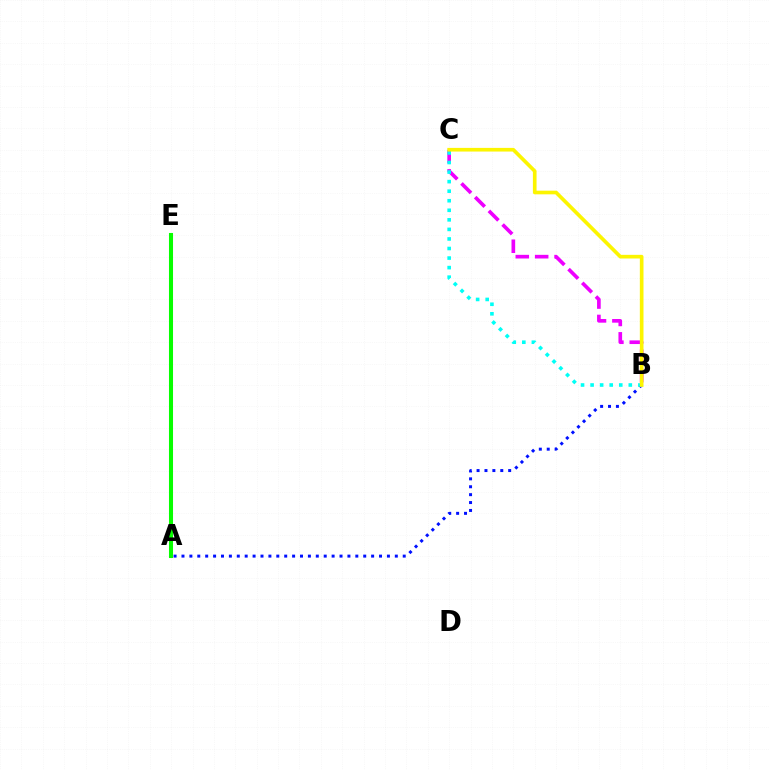{('A', 'E'): [{'color': '#ff0000', 'line_style': 'dotted', 'thickness': 2.1}, {'color': '#08ff00', 'line_style': 'solid', 'thickness': 2.92}], ('B', 'C'): [{'color': '#ee00ff', 'line_style': 'dashed', 'thickness': 2.63}, {'color': '#00fff6', 'line_style': 'dotted', 'thickness': 2.6}, {'color': '#fcf500', 'line_style': 'solid', 'thickness': 2.63}], ('A', 'B'): [{'color': '#0010ff', 'line_style': 'dotted', 'thickness': 2.15}]}